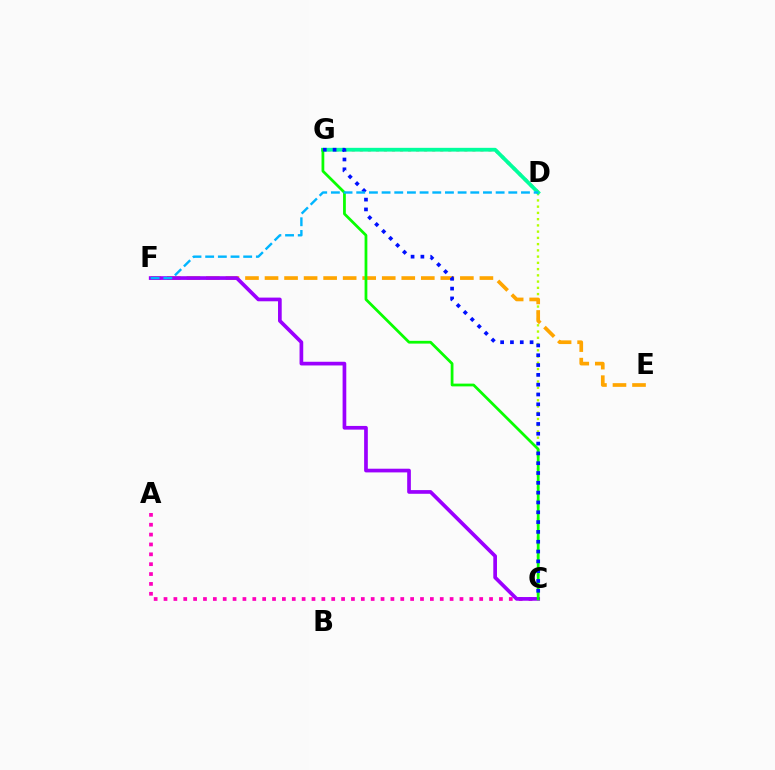{('C', 'D'): [{'color': '#b3ff00', 'line_style': 'dotted', 'thickness': 1.7}], ('D', 'G'): [{'color': '#ff0000', 'line_style': 'dotted', 'thickness': 2.18}, {'color': '#00ff9d', 'line_style': 'solid', 'thickness': 2.72}], ('A', 'C'): [{'color': '#ff00bd', 'line_style': 'dotted', 'thickness': 2.68}], ('E', 'F'): [{'color': '#ffa500', 'line_style': 'dashed', 'thickness': 2.65}], ('C', 'F'): [{'color': '#9b00ff', 'line_style': 'solid', 'thickness': 2.66}], ('C', 'G'): [{'color': '#08ff00', 'line_style': 'solid', 'thickness': 1.99}, {'color': '#0010ff', 'line_style': 'dotted', 'thickness': 2.67}], ('D', 'F'): [{'color': '#00b5ff', 'line_style': 'dashed', 'thickness': 1.72}]}